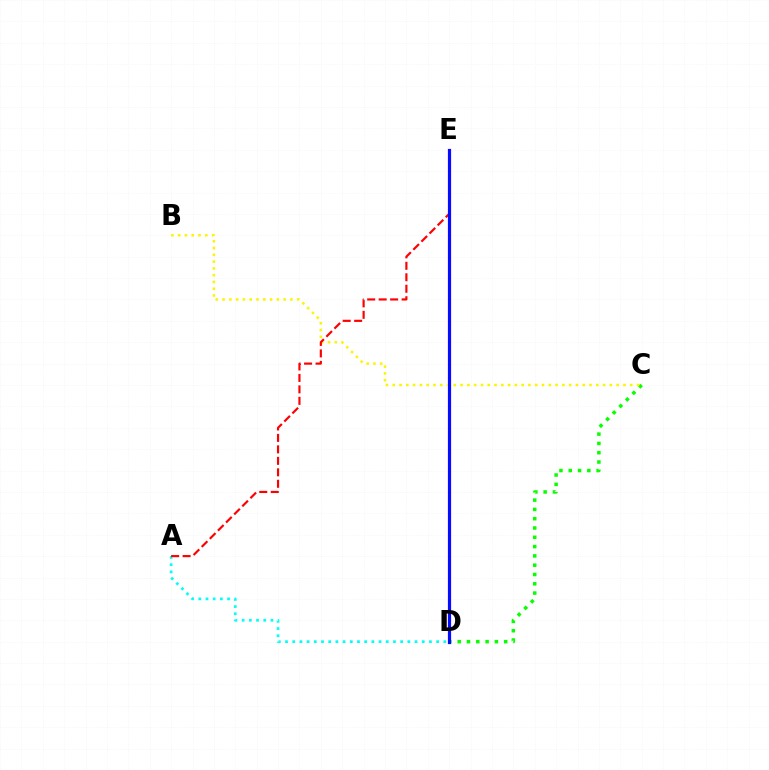{('C', 'D'): [{'color': '#08ff00', 'line_style': 'dotted', 'thickness': 2.53}], ('D', 'E'): [{'color': '#ee00ff', 'line_style': 'solid', 'thickness': 2.34}, {'color': '#0010ff', 'line_style': 'solid', 'thickness': 2.18}], ('B', 'C'): [{'color': '#fcf500', 'line_style': 'dotted', 'thickness': 1.84}], ('A', 'D'): [{'color': '#00fff6', 'line_style': 'dotted', 'thickness': 1.95}], ('A', 'E'): [{'color': '#ff0000', 'line_style': 'dashed', 'thickness': 1.56}]}